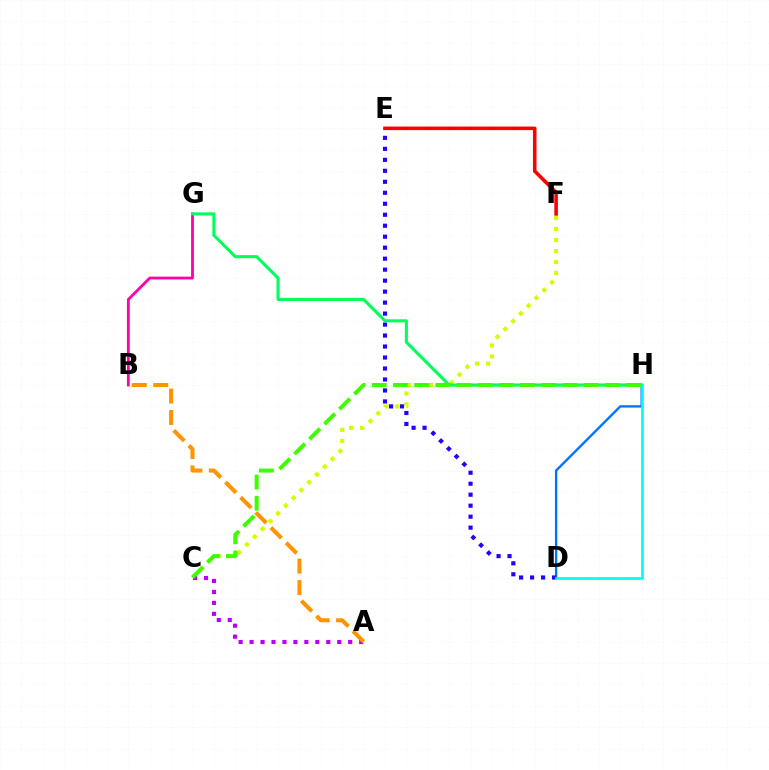{('D', 'H'): [{'color': '#0074ff', 'line_style': 'solid', 'thickness': 1.7}, {'color': '#00fff6', 'line_style': 'solid', 'thickness': 1.97}], ('B', 'G'): [{'color': '#ff00ac', 'line_style': 'solid', 'thickness': 2.02}], ('C', 'F'): [{'color': '#d1ff00', 'line_style': 'dotted', 'thickness': 2.99}], ('D', 'E'): [{'color': '#2500ff', 'line_style': 'dotted', 'thickness': 2.98}], ('A', 'C'): [{'color': '#b900ff', 'line_style': 'dotted', 'thickness': 2.98}], ('G', 'H'): [{'color': '#00ff5c', 'line_style': 'solid', 'thickness': 2.21}], ('C', 'H'): [{'color': '#3dff00', 'line_style': 'dashed', 'thickness': 2.88}], ('E', 'F'): [{'color': '#ff0000', 'line_style': 'solid', 'thickness': 2.57}], ('A', 'B'): [{'color': '#ff9400', 'line_style': 'dashed', 'thickness': 2.91}]}